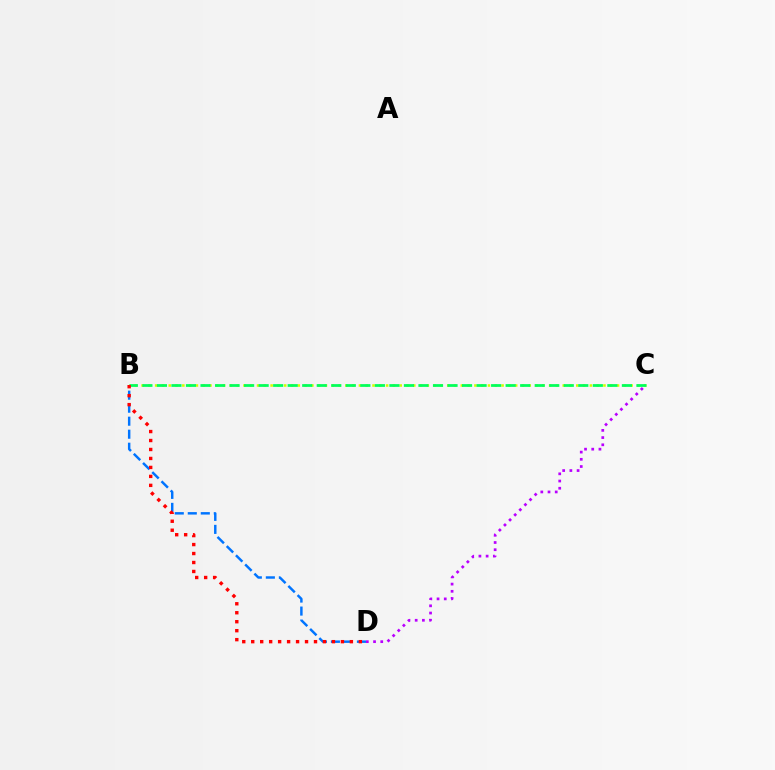{('C', 'D'): [{'color': '#b900ff', 'line_style': 'dotted', 'thickness': 1.96}], ('B', 'D'): [{'color': '#0074ff', 'line_style': 'dashed', 'thickness': 1.77}, {'color': '#ff0000', 'line_style': 'dotted', 'thickness': 2.44}], ('B', 'C'): [{'color': '#d1ff00', 'line_style': 'dotted', 'thickness': 1.85}, {'color': '#00ff5c', 'line_style': 'dashed', 'thickness': 1.97}]}